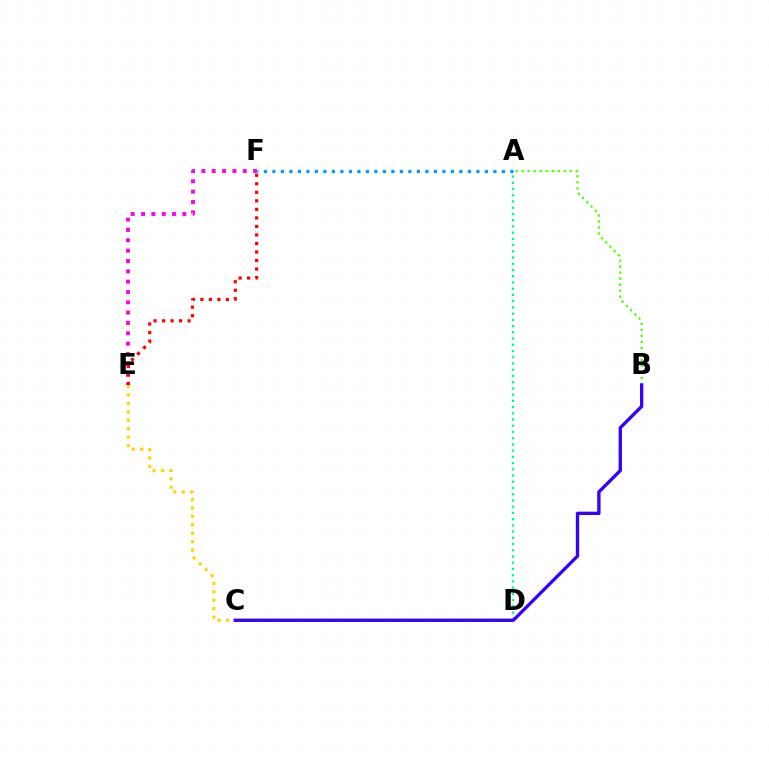{('A', 'D'): [{'color': '#00ff86', 'line_style': 'dotted', 'thickness': 1.69}], ('E', 'F'): [{'color': '#ff00ed', 'line_style': 'dotted', 'thickness': 2.81}, {'color': '#ff0000', 'line_style': 'dotted', 'thickness': 2.32}], ('A', 'B'): [{'color': '#4fff00', 'line_style': 'dotted', 'thickness': 1.63}], ('A', 'F'): [{'color': '#009eff', 'line_style': 'dotted', 'thickness': 2.31}], ('C', 'E'): [{'color': '#ffd500', 'line_style': 'dotted', 'thickness': 2.29}], ('B', 'C'): [{'color': '#3700ff', 'line_style': 'solid', 'thickness': 2.39}]}